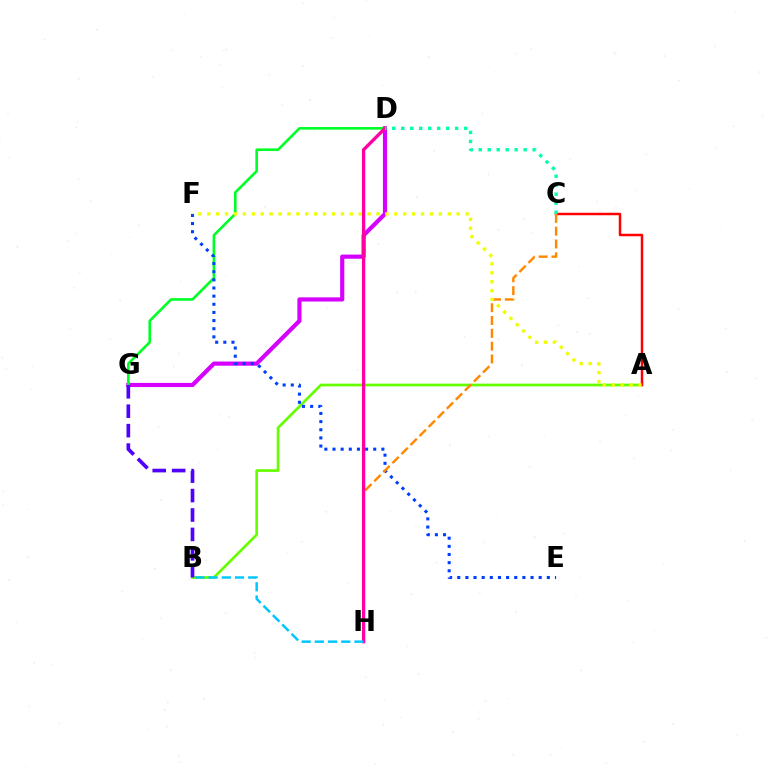{('A', 'B'): [{'color': '#66ff00', 'line_style': 'solid', 'thickness': 1.95}], ('D', 'G'): [{'color': '#d600ff', 'line_style': 'solid', 'thickness': 3.0}, {'color': '#00ff27', 'line_style': 'solid', 'thickness': 1.89}], ('A', 'C'): [{'color': '#ff0000', 'line_style': 'solid', 'thickness': 1.79}], ('B', 'G'): [{'color': '#4f00ff', 'line_style': 'dashed', 'thickness': 2.64}], ('E', 'F'): [{'color': '#003fff', 'line_style': 'dotted', 'thickness': 2.21}], ('C', 'H'): [{'color': '#ff8800', 'line_style': 'dashed', 'thickness': 1.74}], ('A', 'F'): [{'color': '#eeff00', 'line_style': 'dotted', 'thickness': 2.42}], ('D', 'H'): [{'color': '#ff00a0', 'line_style': 'solid', 'thickness': 2.39}], ('B', 'H'): [{'color': '#00c7ff', 'line_style': 'dashed', 'thickness': 1.8}], ('C', 'D'): [{'color': '#00ffaf', 'line_style': 'dotted', 'thickness': 2.44}]}